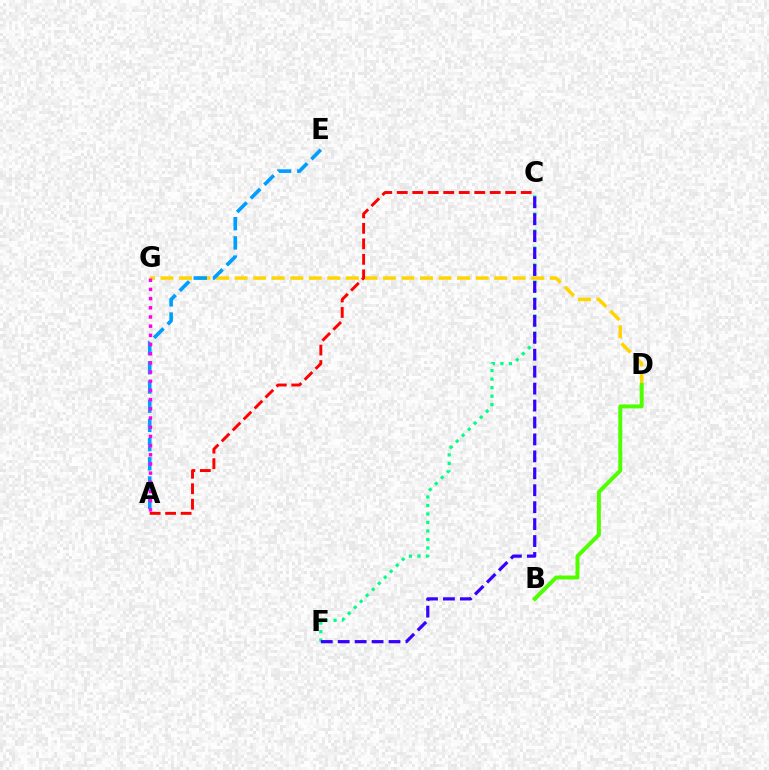{('D', 'G'): [{'color': '#ffd500', 'line_style': 'dashed', 'thickness': 2.52}], ('C', 'F'): [{'color': '#00ff86', 'line_style': 'dotted', 'thickness': 2.31}, {'color': '#3700ff', 'line_style': 'dashed', 'thickness': 2.3}], ('A', 'E'): [{'color': '#009eff', 'line_style': 'dashed', 'thickness': 2.61}], ('A', 'C'): [{'color': '#ff0000', 'line_style': 'dashed', 'thickness': 2.1}], ('A', 'G'): [{'color': '#ff00ed', 'line_style': 'dotted', 'thickness': 2.5}], ('B', 'D'): [{'color': '#4fff00', 'line_style': 'solid', 'thickness': 2.85}]}